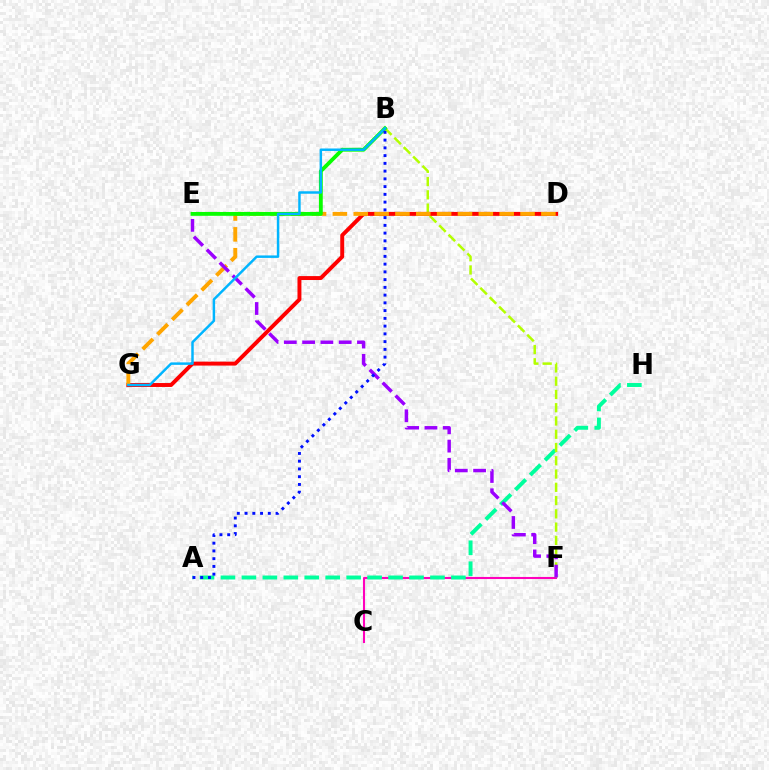{('C', 'F'): [{'color': '#ff00bd', 'line_style': 'solid', 'thickness': 1.5}], ('A', 'H'): [{'color': '#00ff9d', 'line_style': 'dashed', 'thickness': 2.85}], ('B', 'F'): [{'color': '#b3ff00', 'line_style': 'dashed', 'thickness': 1.8}], ('D', 'G'): [{'color': '#ff0000', 'line_style': 'solid', 'thickness': 2.83}, {'color': '#ffa500', 'line_style': 'dashed', 'thickness': 2.83}], ('B', 'E'): [{'color': '#08ff00', 'line_style': 'solid', 'thickness': 2.76}], ('E', 'F'): [{'color': '#9b00ff', 'line_style': 'dashed', 'thickness': 2.48}], ('B', 'G'): [{'color': '#00b5ff', 'line_style': 'solid', 'thickness': 1.78}], ('A', 'B'): [{'color': '#0010ff', 'line_style': 'dotted', 'thickness': 2.11}]}